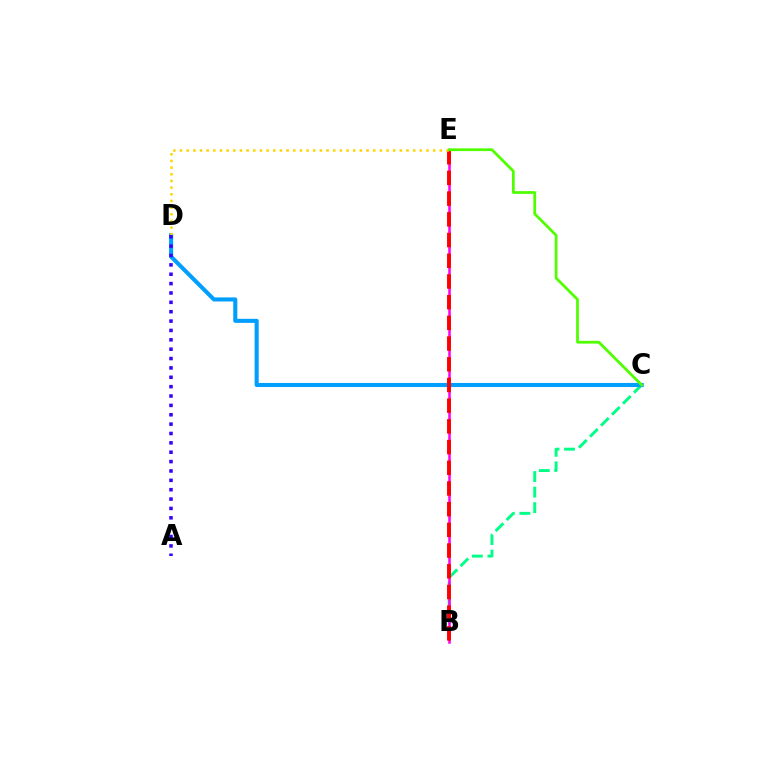{('B', 'C'): [{'color': '#00ff86', 'line_style': 'dashed', 'thickness': 2.11}], ('B', 'E'): [{'color': '#ff00ed', 'line_style': 'solid', 'thickness': 1.82}, {'color': '#ff0000', 'line_style': 'dashed', 'thickness': 2.81}], ('C', 'D'): [{'color': '#009eff', 'line_style': 'solid', 'thickness': 2.93}], ('D', 'E'): [{'color': '#ffd500', 'line_style': 'dotted', 'thickness': 1.81}], ('A', 'D'): [{'color': '#3700ff', 'line_style': 'dotted', 'thickness': 2.55}], ('C', 'E'): [{'color': '#4fff00', 'line_style': 'solid', 'thickness': 1.98}]}